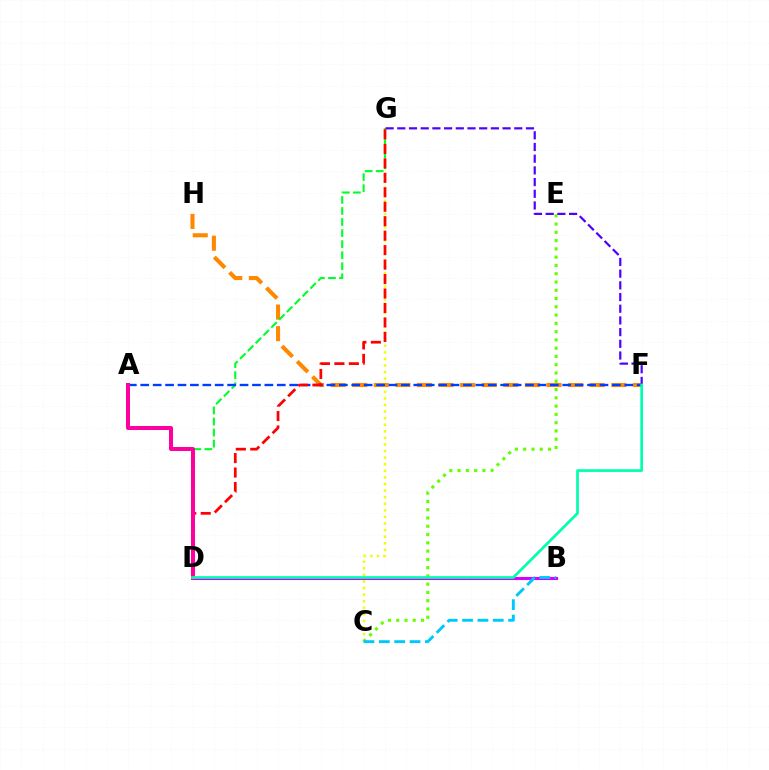{('B', 'D'): [{'color': '#d600ff', 'line_style': 'solid', 'thickness': 2.22}], ('C', 'G'): [{'color': '#eeff00', 'line_style': 'dotted', 'thickness': 1.79}], ('F', 'H'): [{'color': '#ff8800', 'line_style': 'dashed', 'thickness': 2.93}], ('C', 'E'): [{'color': '#66ff00', 'line_style': 'dotted', 'thickness': 2.25}], ('D', 'G'): [{'color': '#00ff27', 'line_style': 'dashed', 'thickness': 1.5}, {'color': '#ff0000', 'line_style': 'dashed', 'thickness': 1.96}], ('A', 'F'): [{'color': '#003fff', 'line_style': 'dashed', 'thickness': 1.69}], ('B', 'C'): [{'color': '#00c7ff', 'line_style': 'dashed', 'thickness': 2.09}], ('A', 'D'): [{'color': '#ff00a0', 'line_style': 'solid', 'thickness': 2.88}], ('F', 'G'): [{'color': '#4f00ff', 'line_style': 'dashed', 'thickness': 1.59}], ('D', 'F'): [{'color': '#00ffaf', 'line_style': 'solid', 'thickness': 1.95}]}